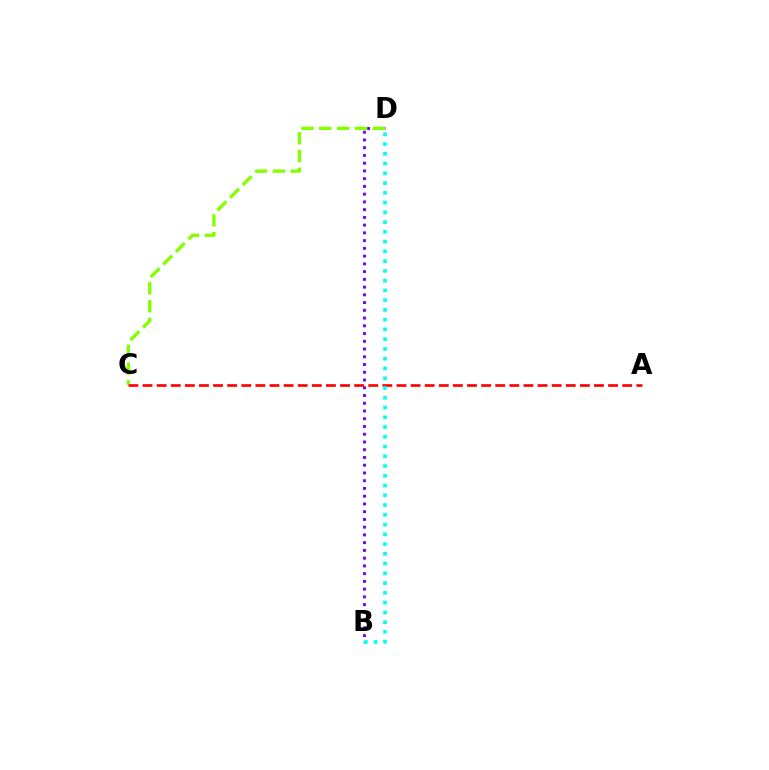{('B', 'D'): [{'color': '#7200ff', 'line_style': 'dotted', 'thickness': 2.1}, {'color': '#00fff6', 'line_style': 'dotted', 'thickness': 2.65}], ('C', 'D'): [{'color': '#84ff00', 'line_style': 'dashed', 'thickness': 2.42}], ('A', 'C'): [{'color': '#ff0000', 'line_style': 'dashed', 'thickness': 1.92}]}